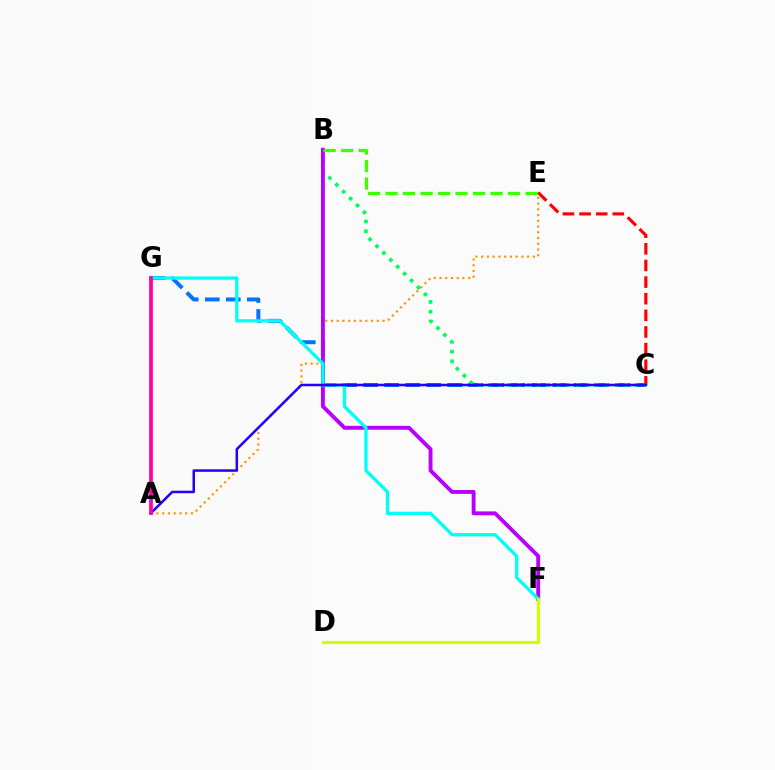{('A', 'E'): [{'color': '#ff9400', 'line_style': 'dotted', 'thickness': 1.56}], ('C', 'G'): [{'color': '#0074ff', 'line_style': 'dashed', 'thickness': 2.86}], ('B', 'C'): [{'color': '#00ff5c', 'line_style': 'dotted', 'thickness': 2.65}], ('C', 'E'): [{'color': '#ff0000', 'line_style': 'dashed', 'thickness': 2.26}], ('B', 'F'): [{'color': '#b900ff', 'line_style': 'solid', 'thickness': 2.8}], ('F', 'G'): [{'color': '#00fff6', 'line_style': 'solid', 'thickness': 2.37}], ('D', 'F'): [{'color': '#d1ff00', 'line_style': 'solid', 'thickness': 2.3}], ('B', 'E'): [{'color': '#3dff00', 'line_style': 'dashed', 'thickness': 2.38}], ('A', 'C'): [{'color': '#2500ff', 'line_style': 'solid', 'thickness': 1.82}], ('A', 'G'): [{'color': '#ff00ac', 'line_style': 'solid', 'thickness': 2.68}]}